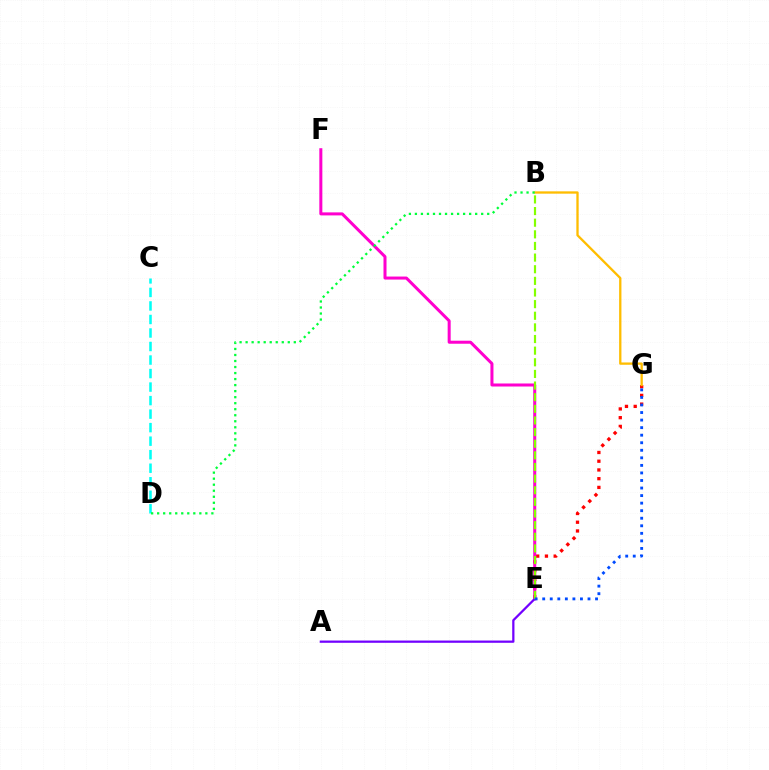{('E', 'G'): [{'color': '#ff0000', 'line_style': 'dotted', 'thickness': 2.37}, {'color': '#004bff', 'line_style': 'dotted', 'thickness': 2.05}], ('E', 'F'): [{'color': '#ff00cf', 'line_style': 'solid', 'thickness': 2.18}], ('B', 'G'): [{'color': '#ffbd00', 'line_style': 'solid', 'thickness': 1.66}], ('C', 'D'): [{'color': '#00fff6', 'line_style': 'dashed', 'thickness': 1.84}], ('B', 'D'): [{'color': '#00ff39', 'line_style': 'dotted', 'thickness': 1.64}], ('A', 'E'): [{'color': '#7200ff', 'line_style': 'solid', 'thickness': 1.62}], ('B', 'E'): [{'color': '#84ff00', 'line_style': 'dashed', 'thickness': 1.58}]}